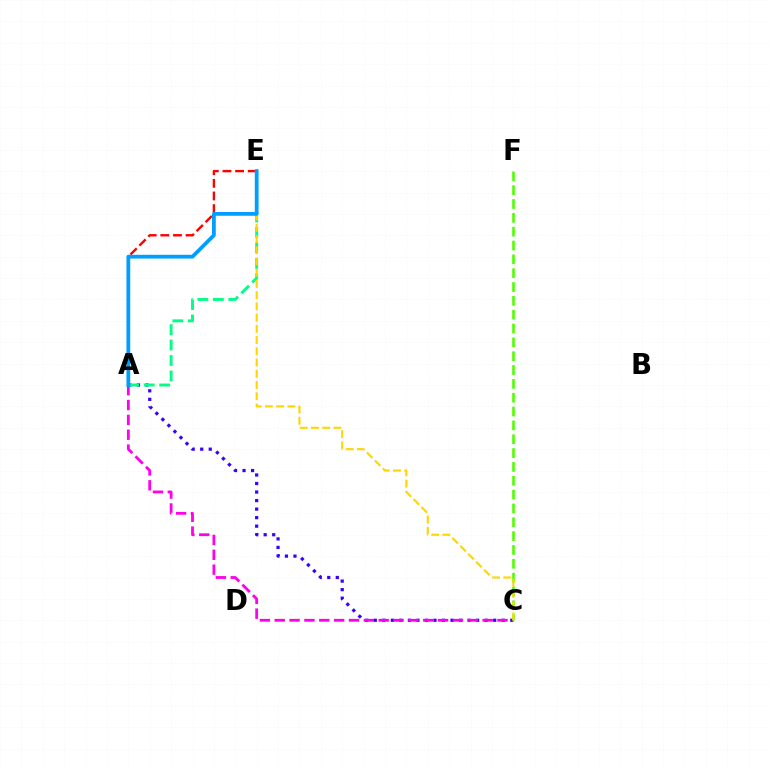{('A', 'E'): [{'color': '#ff0000', 'line_style': 'dashed', 'thickness': 1.72}, {'color': '#00ff86', 'line_style': 'dashed', 'thickness': 2.1}, {'color': '#009eff', 'line_style': 'solid', 'thickness': 2.71}], ('A', 'C'): [{'color': '#3700ff', 'line_style': 'dotted', 'thickness': 2.32}, {'color': '#ff00ed', 'line_style': 'dashed', 'thickness': 2.02}], ('C', 'F'): [{'color': '#4fff00', 'line_style': 'dashed', 'thickness': 1.88}], ('C', 'E'): [{'color': '#ffd500', 'line_style': 'dashed', 'thickness': 1.53}]}